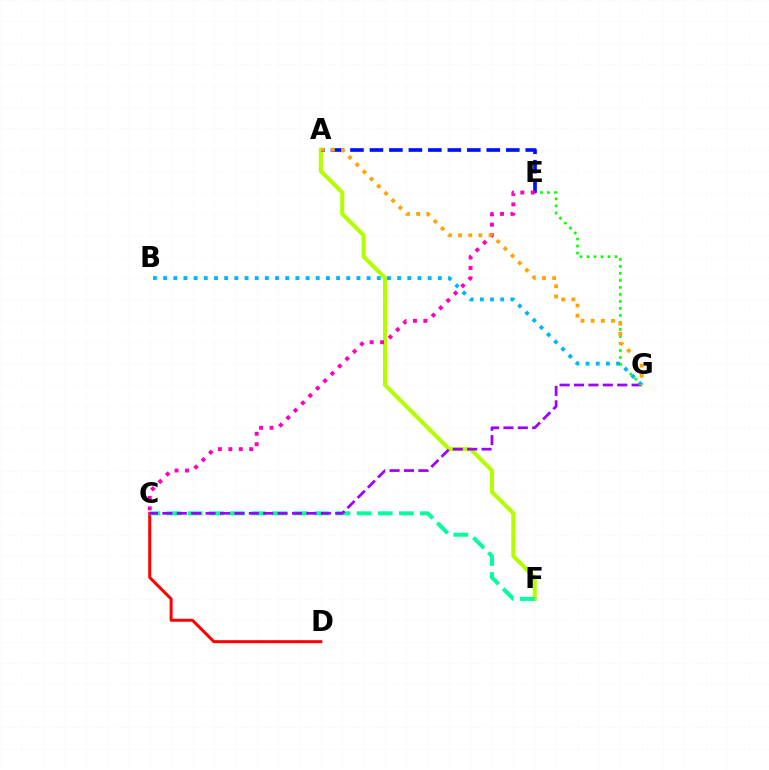{('E', 'G'): [{'color': '#08ff00', 'line_style': 'dotted', 'thickness': 1.9}], ('A', 'F'): [{'color': '#b3ff00', 'line_style': 'solid', 'thickness': 2.91}], ('A', 'E'): [{'color': '#0010ff', 'line_style': 'dashed', 'thickness': 2.65}], ('C', 'D'): [{'color': '#ff0000', 'line_style': 'solid', 'thickness': 2.15}], ('C', 'F'): [{'color': '#00ff9d', 'line_style': 'dashed', 'thickness': 2.87}], ('C', 'E'): [{'color': '#ff00bd', 'line_style': 'dotted', 'thickness': 2.83}], ('C', 'G'): [{'color': '#9b00ff', 'line_style': 'dashed', 'thickness': 1.96}], ('B', 'G'): [{'color': '#00b5ff', 'line_style': 'dotted', 'thickness': 2.76}], ('A', 'G'): [{'color': '#ffa500', 'line_style': 'dotted', 'thickness': 2.76}]}